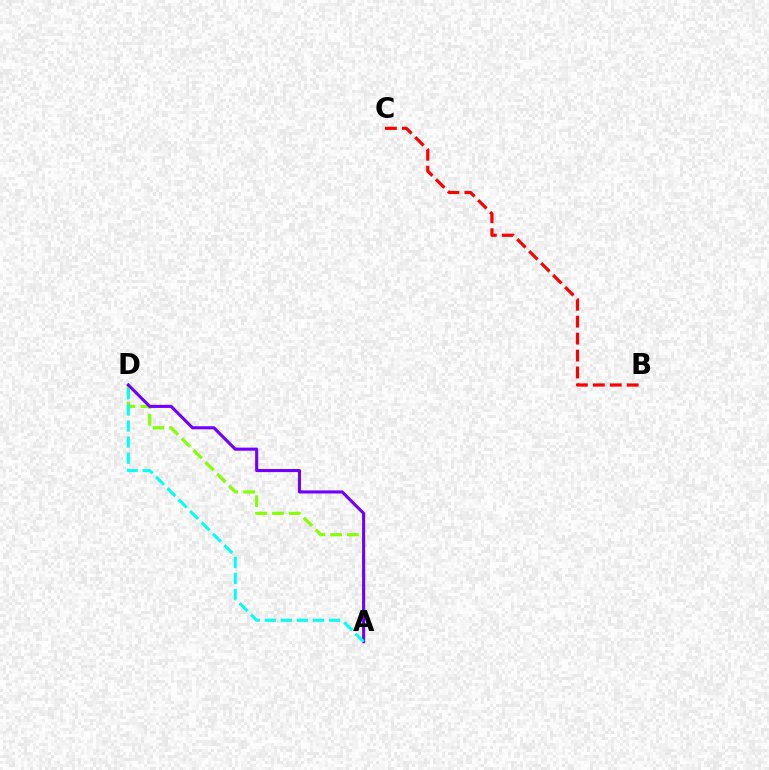{('A', 'D'): [{'color': '#84ff00', 'line_style': 'dashed', 'thickness': 2.28}, {'color': '#7200ff', 'line_style': 'solid', 'thickness': 2.22}, {'color': '#00fff6', 'line_style': 'dashed', 'thickness': 2.19}], ('B', 'C'): [{'color': '#ff0000', 'line_style': 'dashed', 'thickness': 2.3}]}